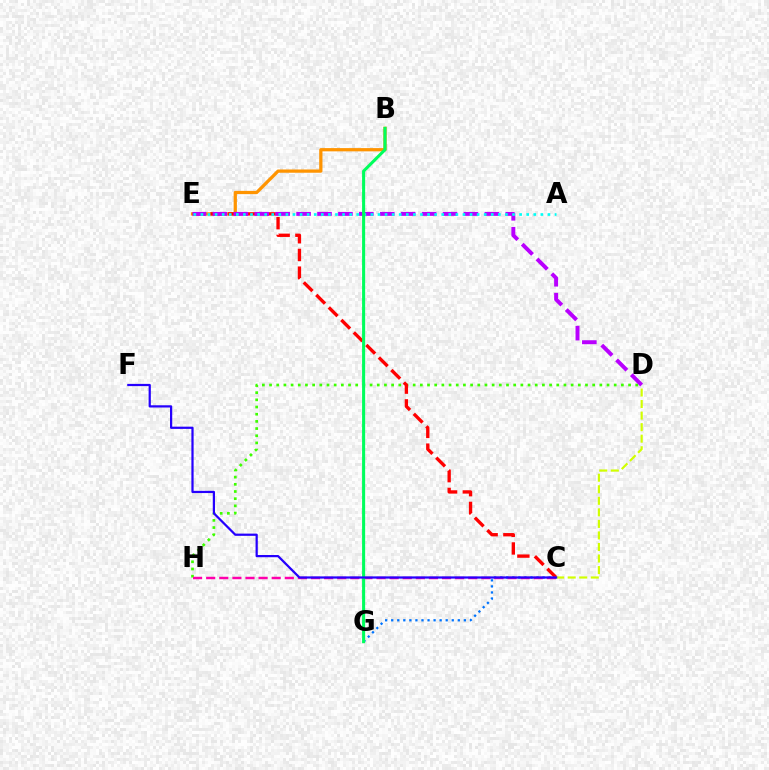{('C', 'G'): [{'color': '#0074ff', 'line_style': 'dotted', 'thickness': 1.64}], ('B', 'E'): [{'color': '#ff9400', 'line_style': 'solid', 'thickness': 2.34}], ('D', 'H'): [{'color': '#3dff00', 'line_style': 'dotted', 'thickness': 1.95}], ('C', 'E'): [{'color': '#ff0000', 'line_style': 'dashed', 'thickness': 2.41}], ('D', 'E'): [{'color': '#b900ff', 'line_style': 'dashed', 'thickness': 2.84}], ('C', 'D'): [{'color': '#d1ff00', 'line_style': 'dashed', 'thickness': 1.57}], ('A', 'E'): [{'color': '#00fff6', 'line_style': 'dotted', 'thickness': 1.92}], ('C', 'H'): [{'color': '#ff00ac', 'line_style': 'dashed', 'thickness': 1.78}], ('B', 'G'): [{'color': '#00ff5c', 'line_style': 'solid', 'thickness': 2.21}], ('C', 'F'): [{'color': '#2500ff', 'line_style': 'solid', 'thickness': 1.6}]}